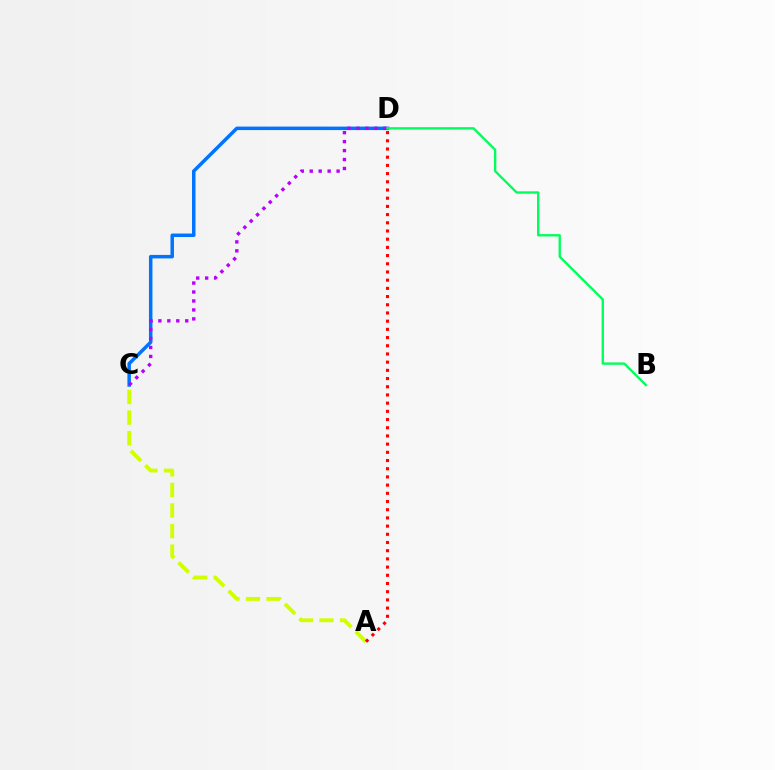{('A', 'C'): [{'color': '#d1ff00', 'line_style': 'dashed', 'thickness': 2.79}], ('C', 'D'): [{'color': '#0074ff', 'line_style': 'solid', 'thickness': 2.52}, {'color': '#b900ff', 'line_style': 'dotted', 'thickness': 2.43}], ('A', 'D'): [{'color': '#ff0000', 'line_style': 'dotted', 'thickness': 2.23}], ('B', 'D'): [{'color': '#00ff5c', 'line_style': 'solid', 'thickness': 1.7}]}